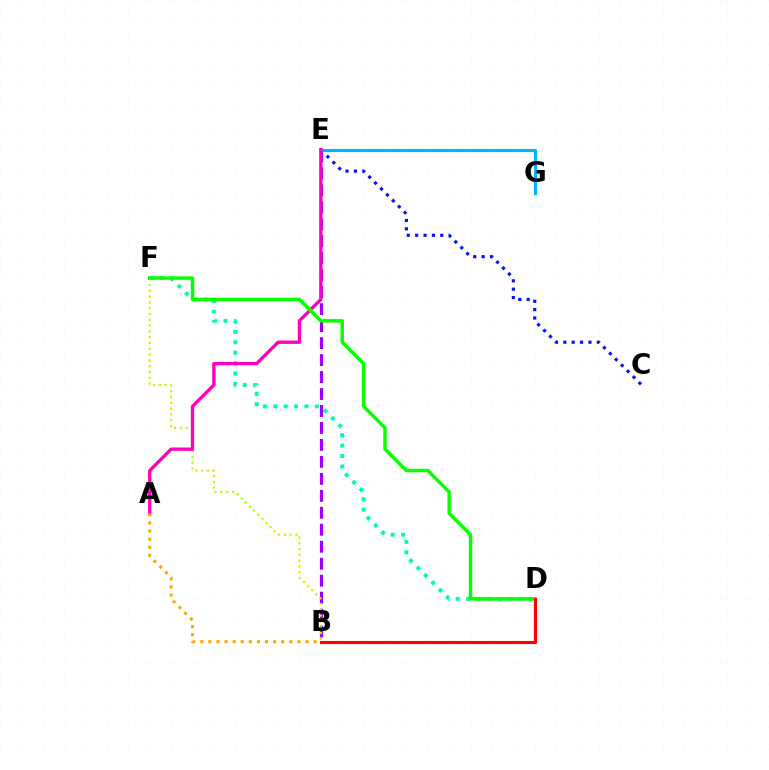{('C', 'E'): [{'color': '#0010ff', 'line_style': 'dotted', 'thickness': 2.27}], ('B', 'E'): [{'color': '#9b00ff', 'line_style': 'dashed', 'thickness': 2.31}], ('D', 'F'): [{'color': '#00ff9d', 'line_style': 'dotted', 'thickness': 2.83}, {'color': '#08ff00', 'line_style': 'solid', 'thickness': 2.5}], ('E', 'G'): [{'color': '#00b5ff', 'line_style': 'solid', 'thickness': 2.25}], ('B', 'F'): [{'color': '#b3ff00', 'line_style': 'dotted', 'thickness': 1.58}], ('A', 'E'): [{'color': '#ff00bd', 'line_style': 'solid', 'thickness': 2.4}], ('A', 'B'): [{'color': '#ffa500', 'line_style': 'dotted', 'thickness': 2.2}], ('B', 'D'): [{'color': '#ff0000', 'line_style': 'solid', 'thickness': 2.26}]}